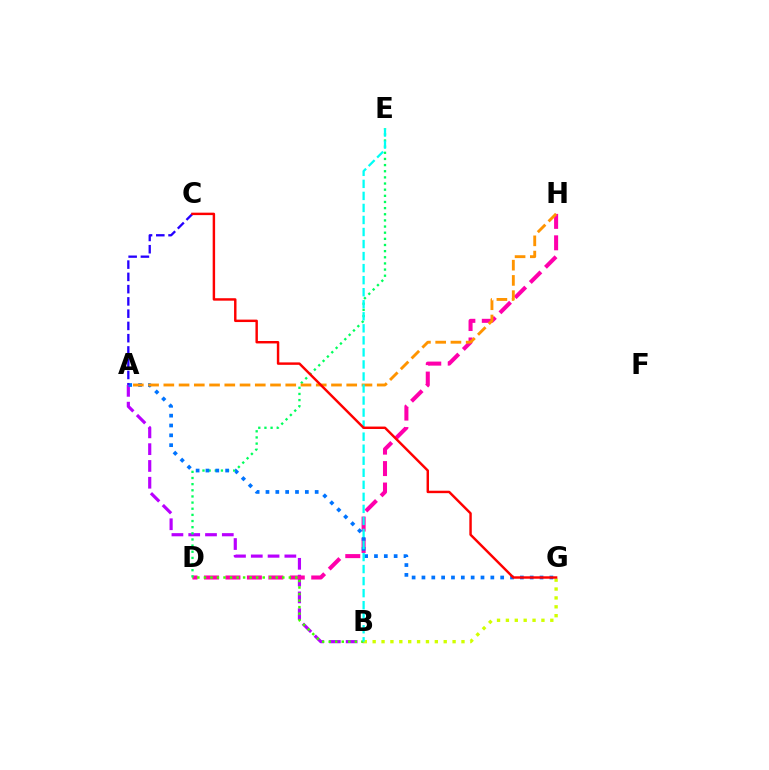{('A', 'B'): [{'color': '#b900ff', 'line_style': 'dashed', 'thickness': 2.28}], ('D', 'H'): [{'color': '#ff00ac', 'line_style': 'dashed', 'thickness': 2.91}], ('D', 'E'): [{'color': '#00ff5c', 'line_style': 'dotted', 'thickness': 1.67}], ('A', 'G'): [{'color': '#0074ff', 'line_style': 'dotted', 'thickness': 2.67}], ('A', 'C'): [{'color': '#2500ff', 'line_style': 'dashed', 'thickness': 1.67}], ('B', 'D'): [{'color': '#3dff00', 'line_style': 'dotted', 'thickness': 1.78}], ('B', 'G'): [{'color': '#d1ff00', 'line_style': 'dotted', 'thickness': 2.41}], ('A', 'H'): [{'color': '#ff9400', 'line_style': 'dashed', 'thickness': 2.07}], ('B', 'E'): [{'color': '#00fff6', 'line_style': 'dashed', 'thickness': 1.64}], ('C', 'G'): [{'color': '#ff0000', 'line_style': 'solid', 'thickness': 1.76}]}